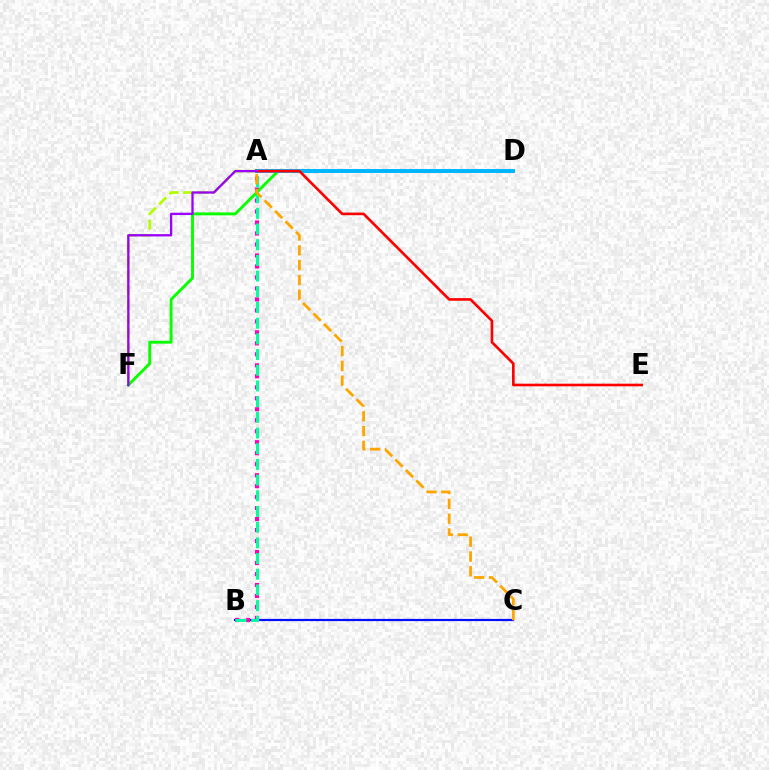{('B', 'C'): [{'color': '#0010ff', 'line_style': 'solid', 'thickness': 1.58}], ('A', 'B'): [{'color': '#ff00bd', 'line_style': 'dotted', 'thickness': 2.98}, {'color': '#00ff9d', 'line_style': 'dashed', 'thickness': 2.13}], ('A', 'F'): [{'color': '#b3ff00', 'line_style': 'dashed', 'thickness': 1.97}, {'color': '#9b00ff', 'line_style': 'solid', 'thickness': 1.67}], ('D', 'F'): [{'color': '#08ff00', 'line_style': 'solid', 'thickness': 2.09}], ('A', 'D'): [{'color': '#00b5ff', 'line_style': 'solid', 'thickness': 2.83}], ('A', 'E'): [{'color': '#ff0000', 'line_style': 'solid', 'thickness': 1.9}], ('A', 'C'): [{'color': '#ffa500', 'line_style': 'dashed', 'thickness': 2.01}]}